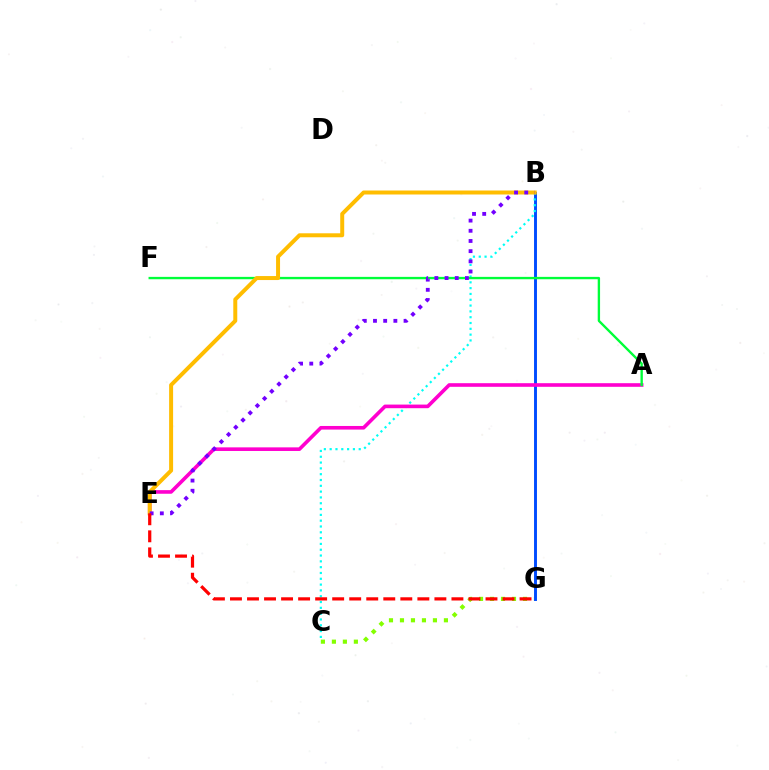{('C', 'G'): [{'color': '#84ff00', 'line_style': 'dotted', 'thickness': 2.99}], ('B', 'G'): [{'color': '#004bff', 'line_style': 'solid', 'thickness': 2.1}], ('B', 'C'): [{'color': '#00fff6', 'line_style': 'dotted', 'thickness': 1.58}], ('A', 'E'): [{'color': '#ff00cf', 'line_style': 'solid', 'thickness': 2.61}], ('A', 'F'): [{'color': '#00ff39', 'line_style': 'solid', 'thickness': 1.7}], ('B', 'E'): [{'color': '#ffbd00', 'line_style': 'solid', 'thickness': 2.87}, {'color': '#7200ff', 'line_style': 'dotted', 'thickness': 2.77}], ('E', 'G'): [{'color': '#ff0000', 'line_style': 'dashed', 'thickness': 2.31}]}